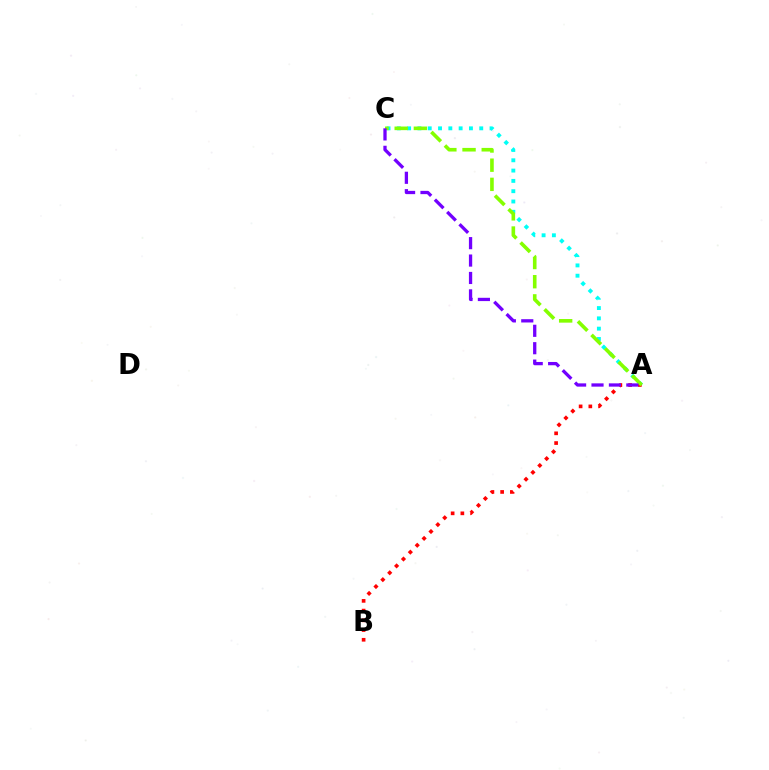{('A', 'C'): [{'color': '#00fff6', 'line_style': 'dotted', 'thickness': 2.8}, {'color': '#84ff00', 'line_style': 'dashed', 'thickness': 2.61}, {'color': '#7200ff', 'line_style': 'dashed', 'thickness': 2.37}], ('A', 'B'): [{'color': '#ff0000', 'line_style': 'dotted', 'thickness': 2.64}]}